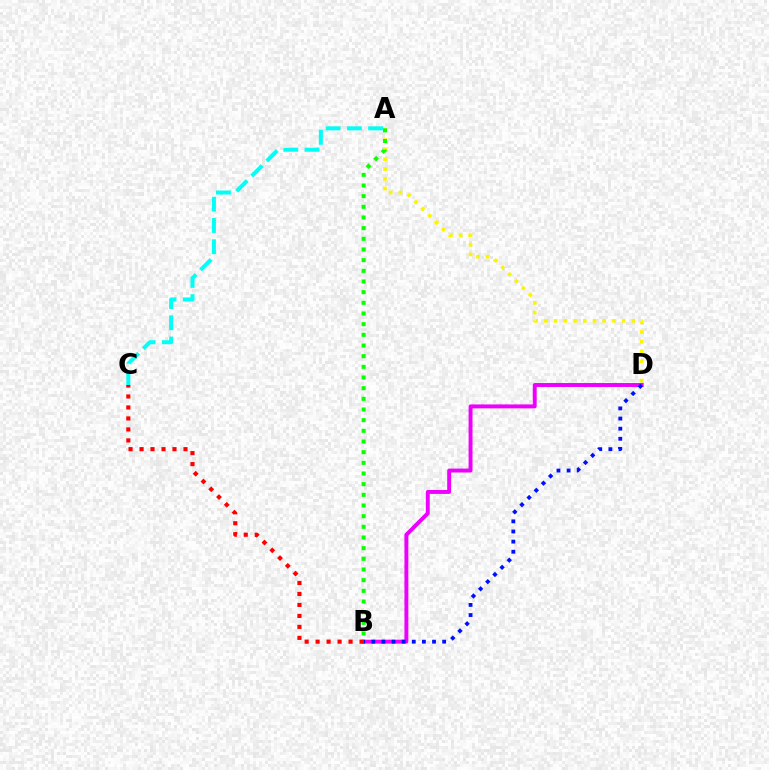{('B', 'D'): [{'color': '#ee00ff', 'line_style': 'solid', 'thickness': 2.83}, {'color': '#0010ff', 'line_style': 'dotted', 'thickness': 2.75}], ('A', 'D'): [{'color': '#fcf500', 'line_style': 'dotted', 'thickness': 2.64}], ('B', 'C'): [{'color': '#ff0000', 'line_style': 'dotted', 'thickness': 2.98}], ('A', 'B'): [{'color': '#08ff00', 'line_style': 'dotted', 'thickness': 2.9}], ('A', 'C'): [{'color': '#00fff6', 'line_style': 'dashed', 'thickness': 2.89}]}